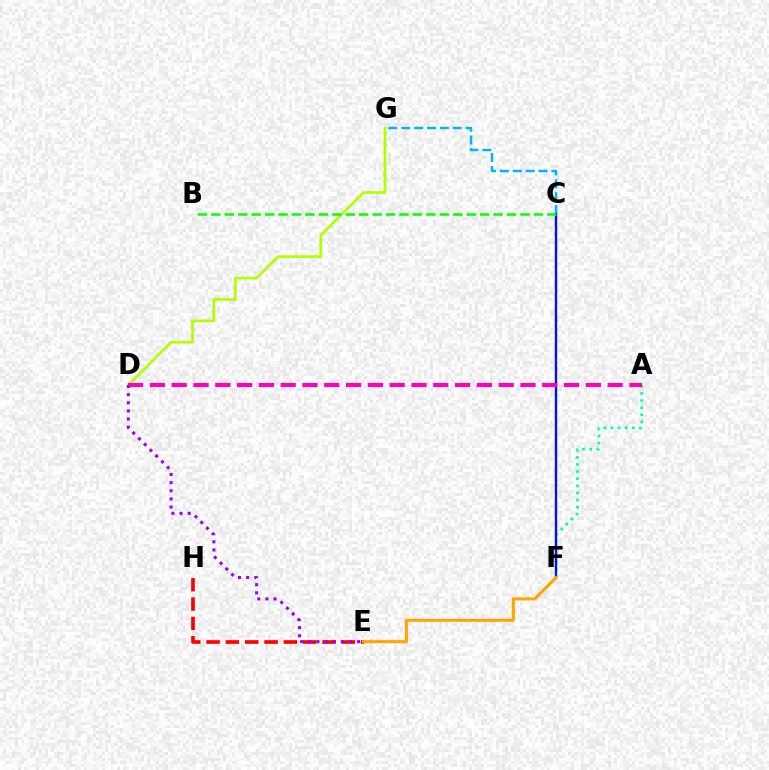{('A', 'F'): [{'color': '#00ff9d', 'line_style': 'dotted', 'thickness': 1.93}], ('E', 'H'): [{'color': '#ff0000', 'line_style': 'dashed', 'thickness': 2.63}], ('D', 'G'): [{'color': '#b3ff00', 'line_style': 'solid', 'thickness': 1.94}], ('C', 'G'): [{'color': '#00b5ff', 'line_style': 'dashed', 'thickness': 1.75}], ('C', 'F'): [{'color': '#0010ff', 'line_style': 'solid', 'thickness': 1.71}], ('E', 'F'): [{'color': '#ffa500', 'line_style': 'solid', 'thickness': 2.2}], ('A', 'D'): [{'color': '#ff00bd', 'line_style': 'dashed', 'thickness': 2.96}], ('B', 'C'): [{'color': '#08ff00', 'line_style': 'dashed', 'thickness': 1.83}], ('D', 'E'): [{'color': '#9b00ff', 'line_style': 'dotted', 'thickness': 2.21}]}